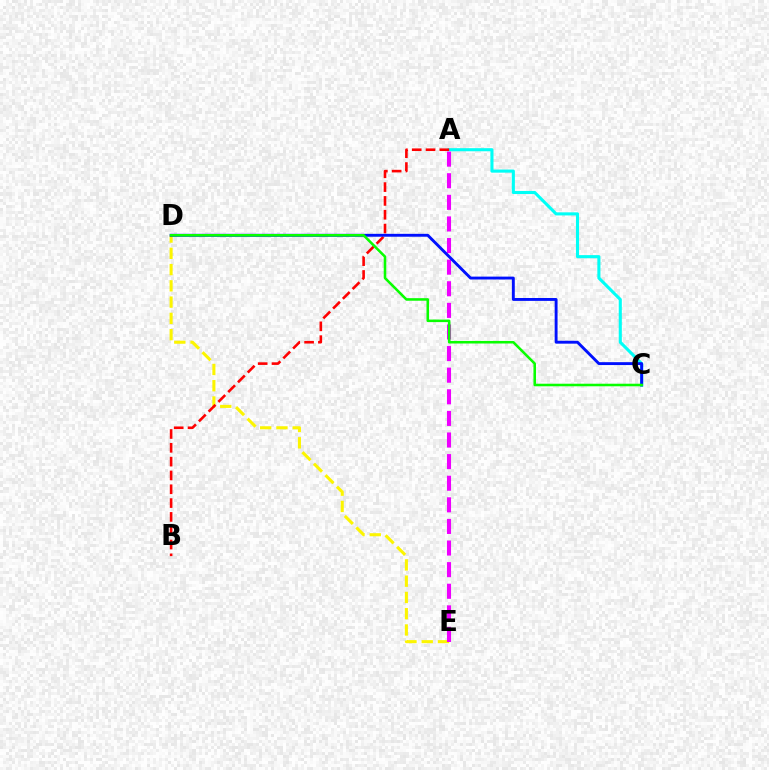{('A', 'C'): [{'color': '#00fff6', 'line_style': 'solid', 'thickness': 2.22}], ('D', 'E'): [{'color': '#fcf500', 'line_style': 'dashed', 'thickness': 2.21}], ('A', 'B'): [{'color': '#ff0000', 'line_style': 'dashed', 'thickness': 1.88}], ('A', 'E'): [{'color': '#ee00ff', 'line_style': 'dashed', 'thickness': 2.94}], ('C', 'D'): [{'color': '#0010ff', 'line_style': 'solid', 'thickness': 2.08}, {'color': '#08ff00', 'line_style': 'solid', 'thickness': 1.84}]}